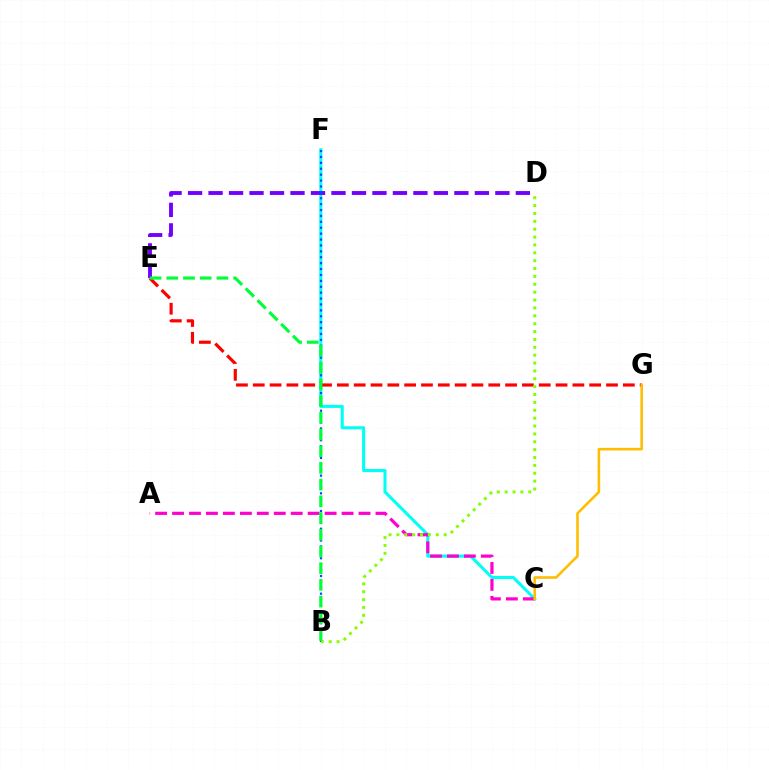{('C', 'F'): [{'color': '#00fff6', 'line_style': 'solid', 'thickness': 2.2}], ('D', 'E'): [{'color': '#7200ff', 'line_style': 'dashed', 'thickness': 2.78}], ('E', 'G'): [{'color': '#ff0000', 'line_style': 'dashed', 'thickness': 2.29}], ('B', 'F'): [{'color': '#004bff', 'line_style': 'dotted', 'thickness': 1.6}], ('A', 'C'): [{'color': '#ff00cf', 'line_style': 'dashed', 'thickness': 2.3}], ('B', 'D'): [{'color': '#84ff00', 'line_style': 'dotted', 'thickness': 2.14}], ('B', 'E'): [{'color': '#00ff39', 'line_style': 'dashed', 'thickness': 2.27}], ('C', 'G'): [{'color': '#ffbd00', 'line_style': 'solid', 'thickness': 1.86}]}